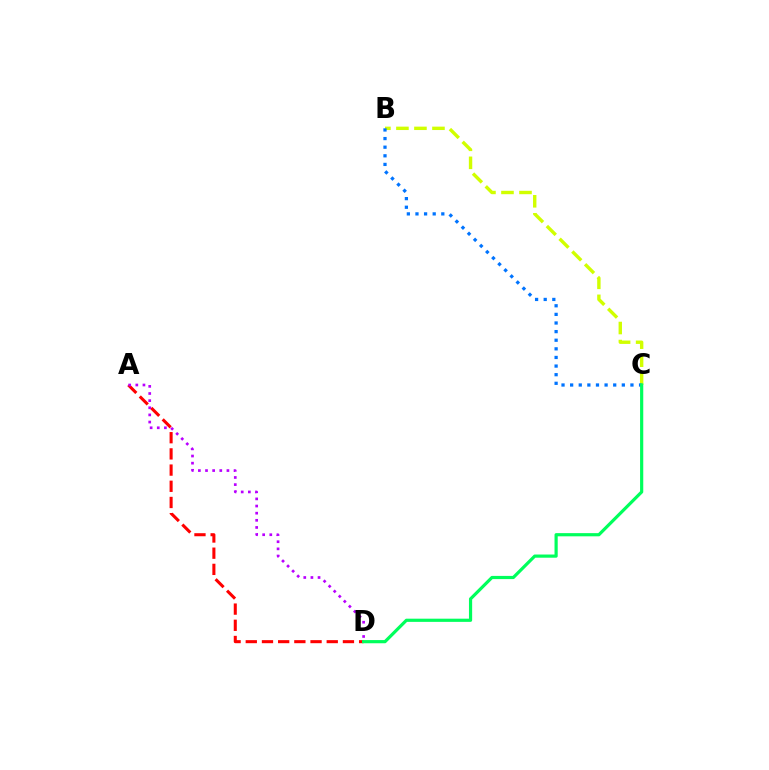{('B', 'C'): [{'color': '#d1ff00', 'line_style': 'dashed', 'thickness': 2.45}, {'color': '#0074ff', 'line_style': 'dotted', 'thickness': 2.34}], ('A', 'D'): [{'color': '#ff0000', 'line_style': 'dashed', 'thickness': 2.2}, {'color': '#b900ff', 'line_style': 'dotted', 'thickness': 1.94}], ('C', 'D'): [{'color': '#00ff5c', 'line_style': 'solid', 'thickness': 2.29}]}